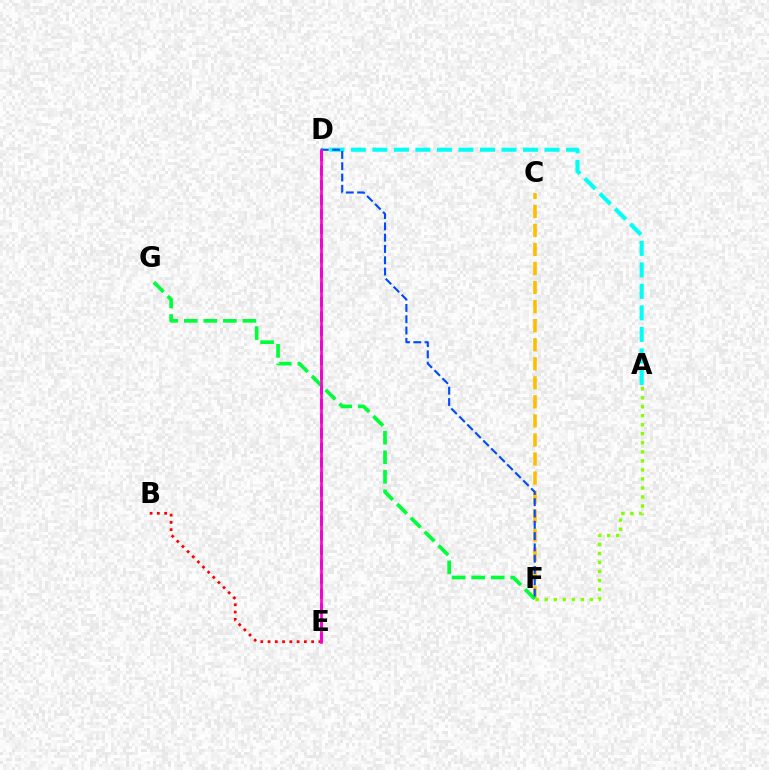{('B', 'E'): [{'color': '#ff0000', 'line_style': 'dotted', 'thickness': 1.97}], ('A', 'D'): [{'color': '#00fff6', 'line_style': 'dashed', 'thickness': 2.92}], ('D', 'E'): [{'color': '#7200ff', 'line_style': 'dashed', 'thickness': 1.98}, {'color': '#ff00cf', 'line_style': 'solid', 'thickness': 1.92}], ('C', 'F'): [{'color': '#ffbd00', 'line_style': 'dashed', 'thickness': 2.59}], ('F', 'G'): [{'color': '#00ff39', 'line_style': 'dashed', 'thickness': 2.65}], ('A', 'F'): [{'color': '#84ff00', 'line_style': 'dotted', 'thickness': 2.45}], ('D', 'F'): [{'color': '#004bff', 'line_style': 'dashed', 'thickness': 1.54}]}